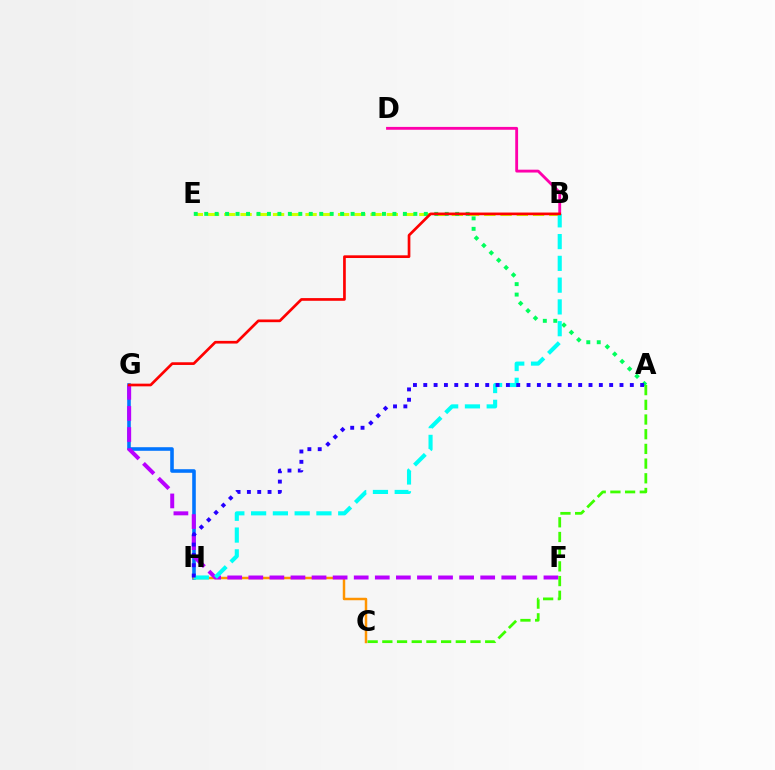{('B', 'E'): [{'color': '#d1ff00', 'line_style': 'dashed', 'thickness': 2.21}], ('G', 'H'): [{'color': '#0074ff', 'line_style': 'solid', 'thickness': 2.58}], ('C', 'H'): [{'color': '#ff9400', 'line_style': 'solid', 'thickness': 1.78}], ('F', 'G'): [{'color': '#b900ff', 'line_style': 'dashed', 'thickness': 2.86}], ('A', 'E'): [{'color': '#00ff5c', 'line_style': 'dotted', 'thickness': 2.84}], ('B', 'D'): [{'color': '#ff00ac', 'line_style': 'solid', 'thickness': 2.05}], ('A', 'C'): [{'color': '#3dff00', 'line_style': 'dashed', 'thickness': 2.0}], ('B', 'H'): [{'color': '#00fff6', 'line_style': 'dashed', 'thickness': 2.96}], ('A', 'H'): [{'color': '#2500ff', 'line_style': 'dotted', 'thickness': 2.81}], ('B', 'G'): [{'color': '#ff0000', 'line_style': 'solid', 'thickness': 1.94}]}